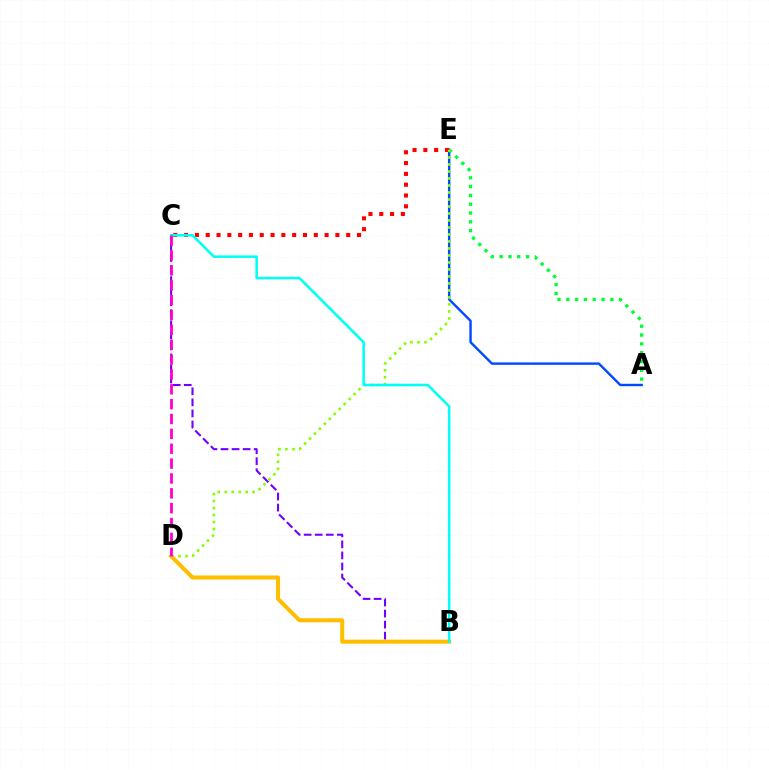{('A', 'E'): [{'color': '#004bff', 'line_style': 'solid', 'thickness': 1.74}, {'color': '#00ff39', 'line_style': 'dotted', 'thickness': 2.39}], ('B', 'C'): [{'color': '#7200ff', 'line_style': 'dashed', 'thickness': 1.5}, {'color': '#00fff6', 'line_style': 'solid', 'thickness': 1.83}], ('C', 'E'): [{'color': '#ff0000', 'line_style': 'dotted', 'thickness': 2.94}], ('D', 'E'): [{'color': '#84ff00', 'line_style': 'dotted', 'thickness': 1.9}], ('B', 'D'): [{'color': '#ffbd00', 'line_style': 'solid', 'thickness': 2.89}], ('C', 'D'): [{'color': '#ff00cf', 'line_style': 'dashed', 'thickness': 2.02}]}